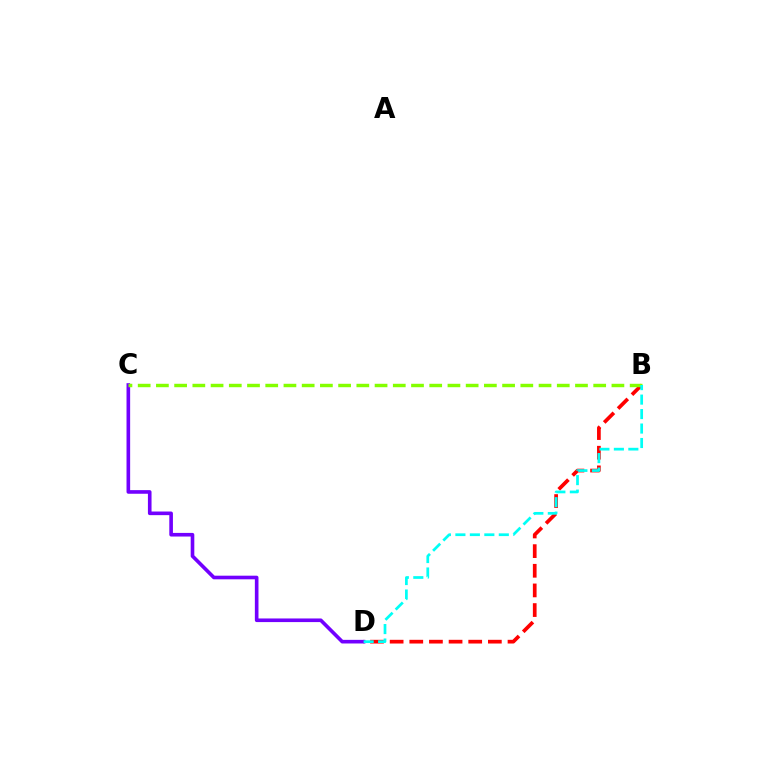{('B', 'D'): [{'color': '#ff0000', 'line_style': 'dashed', 'thickness': 2.67}, {'color': '#00fff6', 'line_style': 'dashed', 'thickness': 1.97}], ('C', 'D'): [{'color': '#7200ff', 'line_style': 'solid', 'thickness': 2.61}], ('B', 'C'): [{'color': '#84ff00', 'line_style': 'dashed', 'thickness': 2.48}]}